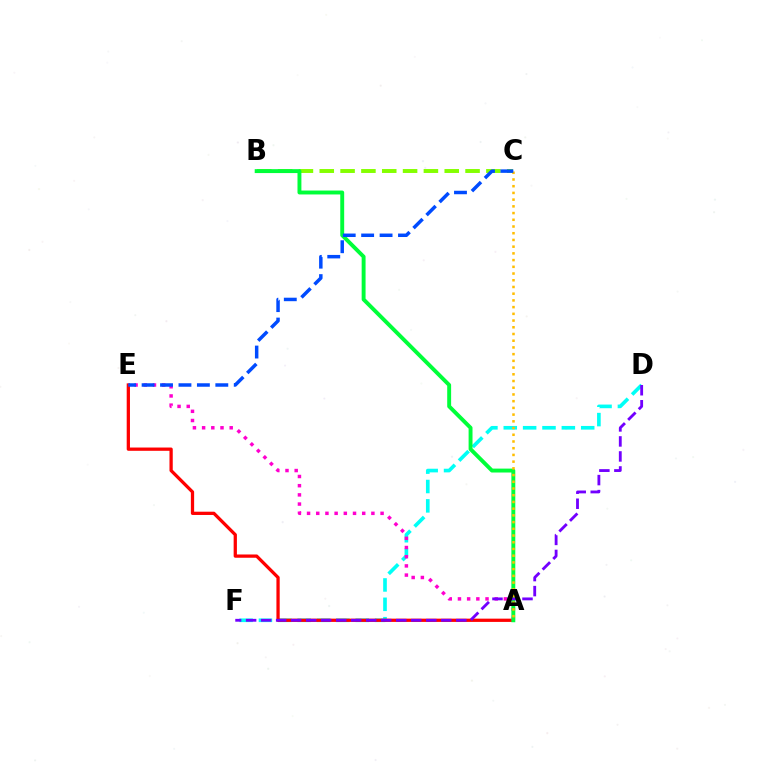{('B', 'C'): [{'color': '#84ff00', 'line_style': 'dashed', 'thickness': 2.83}], ('D', 'F'): [{'color': '#00fff6', 'line_style': 'dashed', 'thickness': 2.63}, {'color': '#7200ff', 'line_style': 'dashed', 'thickness': 2.04}], ('A', 'E'): [{'color': '#ff0000', 'line_style': 'solid', 'thickness': 2.35}, {'color': '#ff00cf', 'line_style': 'dotted', 'thickness': 2.5}], ('A', 'B'): [{'color': '#00ff39', 'line_style': 'solid', 'thickness': 2.82}], ('A', 'C'): [{'color': '#ffbd00', 'line_style': 'dotted', 'thickness': 1.83}], ('C', 'E'): [{'color': '#004bff', 'line_style': 'dashed', 'thickness': 2.5}]}